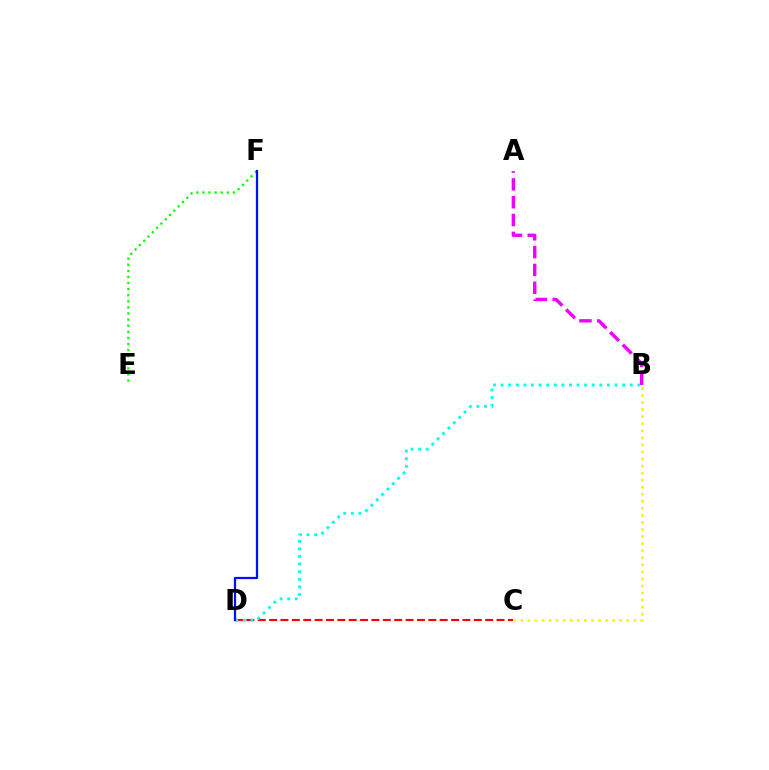{('C', 'D'): [{'color': '#ff0000', 'line_style': 'dashed', 'thickness': 1.54}], ('B', 'C'): [{'color': '#fcf500', 'line_style': 'dotted', 'thickness': 1.92}], ('A', 'B'): [{'color': '#ee00ff', 'line_style': 'dashed', 'thickness': 2.42}], ('B', 'D'): [{'color': '#00fff6', 'line_style': 'dotted', 'thickness': 2.06}], ('E', 'F'): [{'color': '#08ff00', 'line_style': 'dotted', 'thickness': 1.66}], ('D', 'F'): [{'color': '#0010ff', 'line_style': 'solid', 'thickness': 1.61}]}